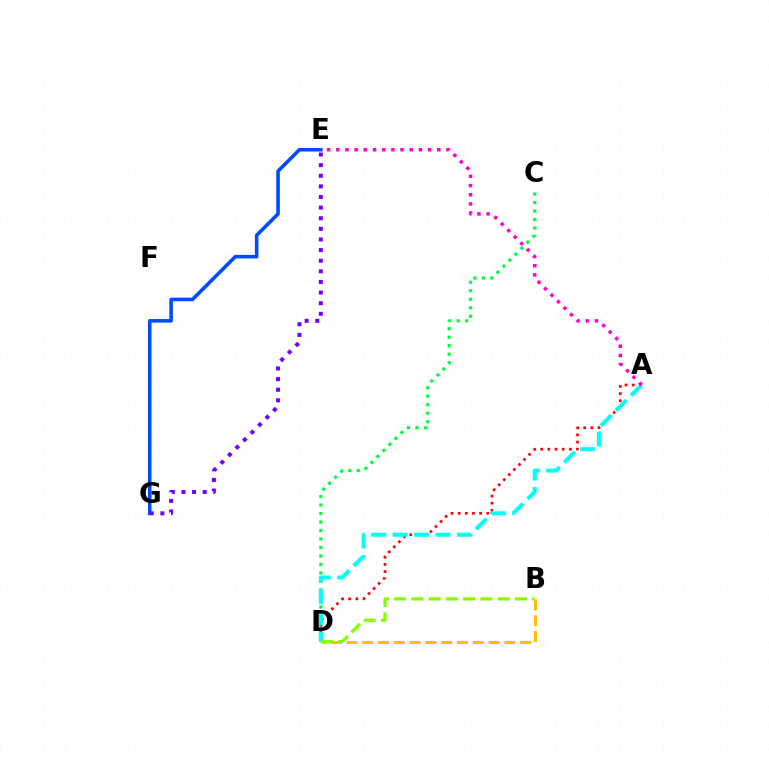{('C', 'D'): [{'color': '#00ff39', 'line_style': 'dotted', 'thickness': 2.31}], ('A', 'D'): [{'color': '#ff0000', 'line_style': 'dotted', 'thickness': 1.94}, {'color': '#00fff6', 'line_style': 'dashed', 'thickness': 2.91}], ('B', 'D'): [{'color': '#ffbd00', 'line_style': 'dashed', 'thickness': 2.14}, {'color': '#84ff00', 'line_style': 'dashed', 'thickness': 2.34}], ('E', 'G'): [{'color': '#004bff', 'line_style': 'solid', 'thickness': 2.57}, {'color': '#7200ff', 'line_style': 'dotted', 'thickness': 2.88}], ('A', 'E'): [{'color': '#ff00cf', 'line_style': 'dotted', 'thickness': 2.49}]}